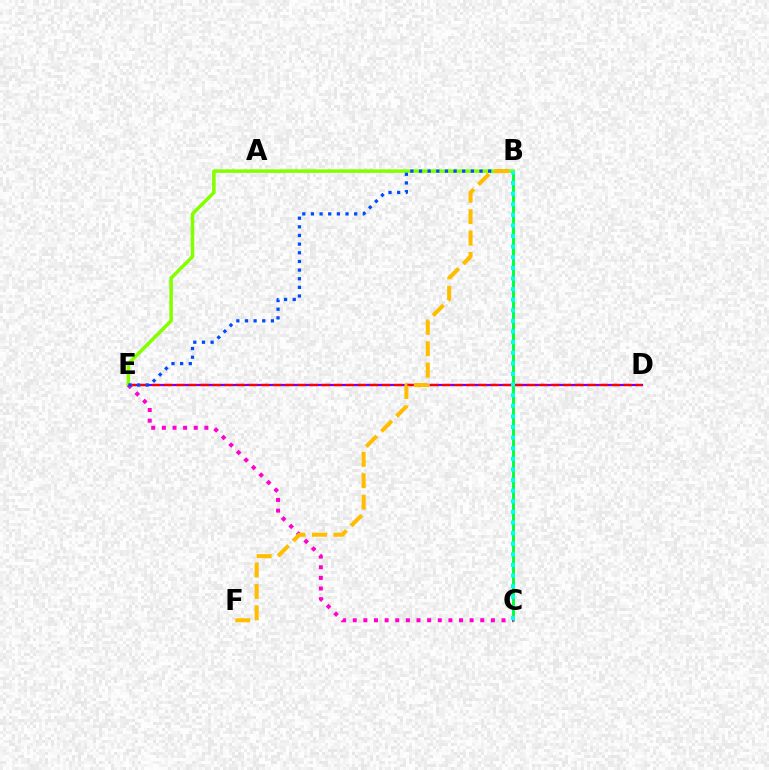{('D', 'E'): [{'color': '#7200ff', 'line_style': 'solid', 'thickness': 1.62}, {'color': '#ff0000', 'line_style': 'dashed', 'thickness': 1.64}], ('B', 'C'): [{'color': '#00ff39', 'line_style': 'solid', 'thickness': 2.09}, {'color': '#00fff6', 'line_style': 'dotted', 'thickness': 2.88}], ('B', 'E'): [{'color': '#84ff00', 'line_style': 'solid', 'thickness': 2.55}, {'color': '#004bff', 'line_style': 'dotted', 'thickness': 2.35}], ('C', 'E'): [{'color': '#ff00cf', 'line_style': 'dotted', 'thickness': 2.89}], ('B', 'F'): [{'color': '#ffbd00', 'line_style': 'dashed', 'thickness': 2.91}]}